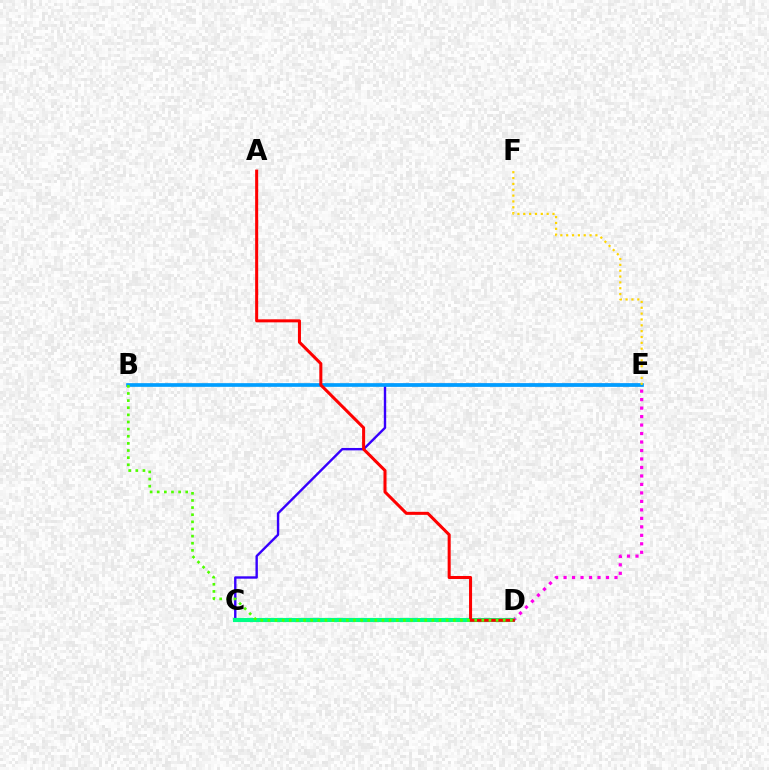{('C', 'E'): [{'color': '#3700ff', 'line_style': 'solid', 'thickness': 1.72}], ('B', 'E'): [{'color': '#009eff', 'line_style': 'solid', 'thickness': 2.65}], ('D', 'E'): [{'color': '#ff00ed', 'line_style': 'dotted', 'thickness': 2.3}], ('E', 'F'): [{'color': '#ffd500', 'line_style': 'dotted', 'thickness': 1.59}], ('C', 'D'): [{'color': '#00ff86', 'line_style': 'solid', 'thickness': 2.97}], ('A', 'D'): [{'color': '#ff0000', 'line_style': 'solid', 'thickness': 2.19}], ('B', 'D'): [{'color': '#4fff00', 'line_style': 'dotted', 'thickness': 1.94}]}